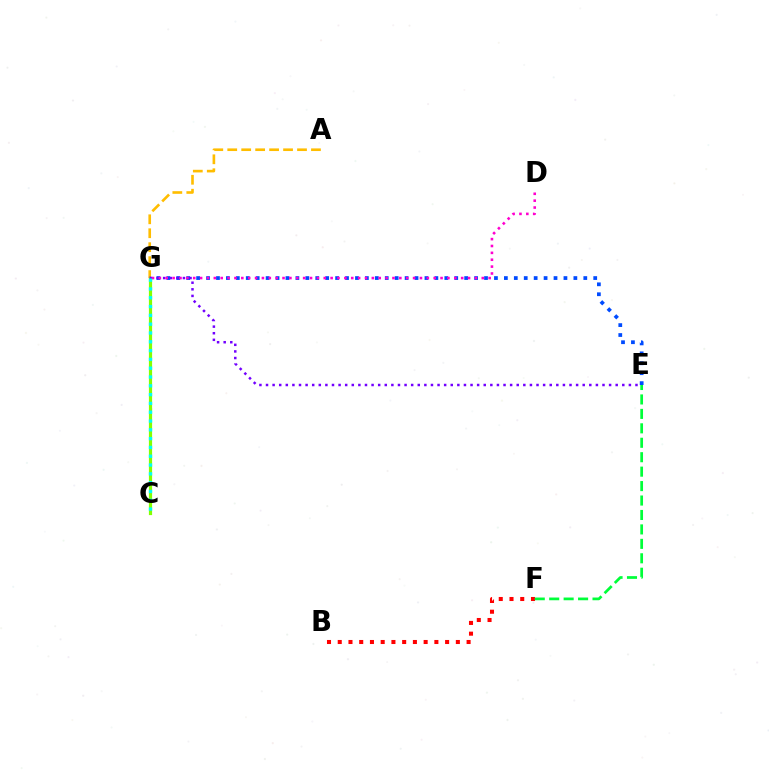{('B', 'F'): [{'color': '#ff0000', 'line_style': 'dotted', 'thickness': 2.92}], ('C', 'G'): [{'color': '#84ff00', 'line_style': 'solid', 'thickness': 2.31}, {'color': '#00fff6', 'line_style': 'dotted', 'thickness': 2.39}], ('A', 'G'): [{'color': '#ffbd00', 'line_style': 'dashed', 'thickness': 1.9}], ('E', 'G'): [{'color': '#004bff', 'line_style': 'dotted', 'thickness': 2.7}, {'color': '#7200ff', 'line_style': 'dotted', 'thickness': 1.79}], ('E', 'F'): [{'color': '#00ff39', 'line_style': 'dashed', 'thickness': 1.96}], ('D', 'G'): [{'color': '#ff00cf', 'line_style': 'dotted', 'thickness': 1.87}]}